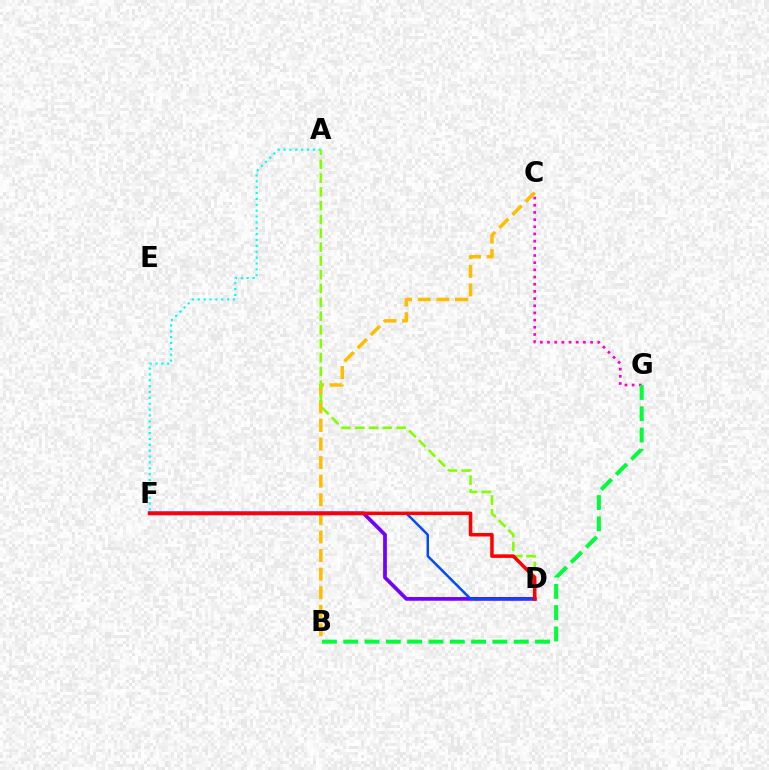{('C', 'G'): [{'color': '#ff00cf', 'line_style': 'dotted', 'thickness': 1.95}], ('B', 'G'): [{'color': '#00ff39', 'line_style': 'dashed', 'thickness': 2.89}], ('A', 'F'): [{'color': '#00fff6', 'line_style': 'dotted', 'thickness': 1.59}], ('B', 'C'): [{'color': '#ffbd00', 'line_style': 'dashed', 'thickness': 2.52}], ('D', 'F'): [{'color': '#7200ff', 'line_style': 'solid', 'thickness': 2.69}, {'color': '#004bff', 'line_style': 'solid', 'thickness': 1.79}, {'color': '#ff0000', 'line_style': 'solid', 'thickness': 2.55}], ('A', 'D'): [{'color': '#84ff00', 'line_style': 'dashed', 'thickness': 1.88}]}